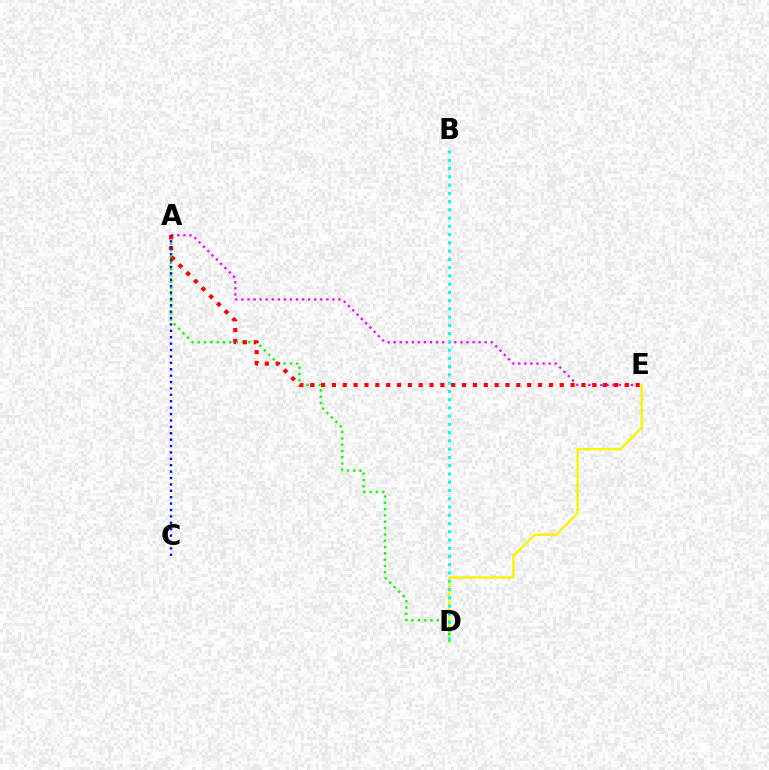{('D', 'E'): [{'color': '#fcf500', 'line_style': 'solid', 'thickness': 1.75}], ('A', 'D'): [{'color': '#08ff00', 'line_style': 'dotted', 'thickness': 1.71}], ('A', 'E'): [{'color': '#ee00ff', 'line_style': 'dotted', 'thickness': 1.65}, {'color': '#ff0000', 'line_style': 'dotted', 'thickness': 2.95}], ('B', 'D'): [{'color': '#00fff6', 'line_style': 'dotted', 'thickness': 2.24}], ('A', 'C'): [{'color': '#0010ff', 'line_style': 'dotted', 'thickness': 1.74}]}